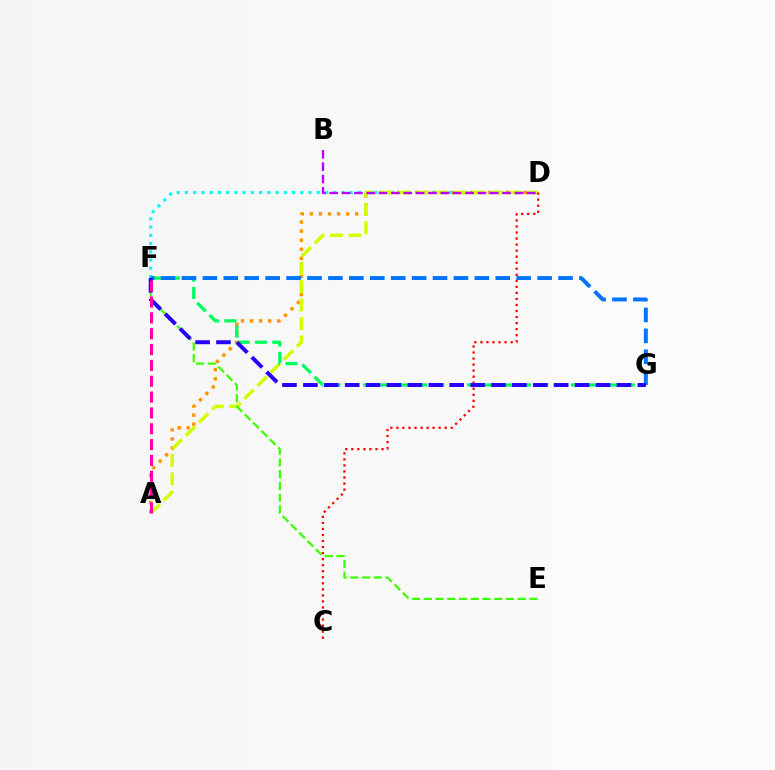{('D', 'F'): [{'color': '#00fff6', 'line_style': 'dotted', 'thickness': 2.24}], ('A', 'D'): [{'color': '#ff9400', 'line_style': 'dotted', 'thickness': 2.46}, {'color': '#d1ff00', 'line_style': 'dashed', 'thickness': 2.51}], ('B', 'D'): [{'color': '#b900ff', 'line_style': 'dashed', 'thickness': 1.68}], ('C', 'D'): [{'color': '#ff0000', 'line_style': 'dotted', 'thickness': 1.64}], ('F', 'G'): [{'color': '#00ff5c', 'line_style': 'dashed', 'thickness': 2.35}, {'color': '#0074ff', 'line_style': 'dashed', 'thickness': 2.84}, {'color': '#2500ff', 'line_style': 'dashed', 'thickness': 2.84}], ('E', 'F'): [{'color': '#3dff00', 'line_style': 'dashed', 'thickness': 1.6}], ('A', 'F'): [{'color': '#ff00ac', 'line_style': 'dashed', 'thickness': 2.15}]}